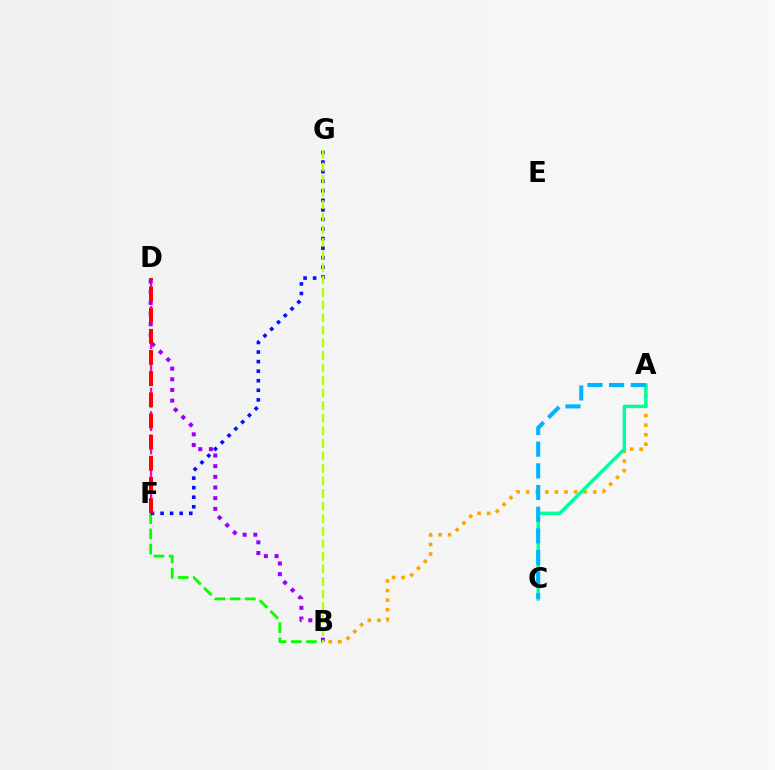{('B', 'F'): [{'color': '#08ff00', 'line_style': 'dashed', 'thickness': 2.07}], ('A', 'B'): [{'color': '#ffa500', 'line_style': 'dotted', 'thickness': 2.6}], ('D', 'F'): [{'color': '#ff00bd', 'line_style': 'dashed', 'thickness': 1.59}, {'color': '#ff0000', 'line_style': 'dashed', 'thickness': 2.88}], ('F', 'G'): [{'color': '#0010ff', 'line_style': 'dotted', 'thickness': 2.6}], ('B', 'D'): [{'color': '#9b00ff', 'line_style': 'dotted', 'thickness': 2.9}], ('A', 'C'): [{'color': '#00ff9d', 'line_style': 'solid', 'thickness': 2.48}, {'color': '#00b5ff', 'line_style': 'dashed', 'thickness': 2.94}], ('B', 'G'): [{'color': '#b3ff00', 'line_style': 'dashed', 'thickness': 1.71}]}